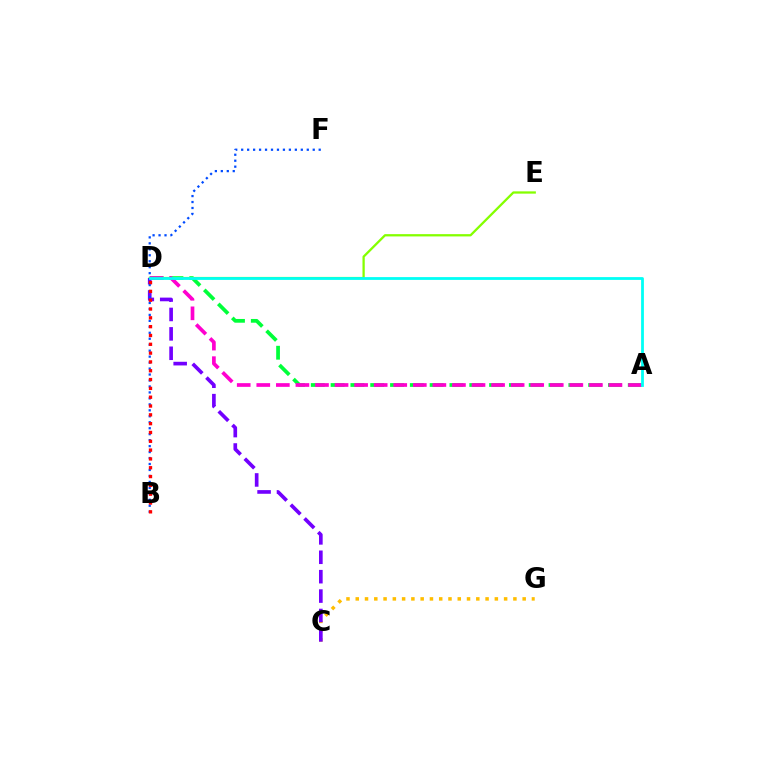{('A', 'D'): [{'color': '#00ff39', 'line_style': 'dashed', 'thickness': 2.69}, {'color': '#ff00cf', 'line_style': 'dashed', 'thickness': 2.66}, {'color': '#00fff6', 'line_style': 'solid', 'thickness': 2.01}], ('D', 'E'): [{'color': '#84ff00', 'line_style': 'solid', 'thickness': 1.64}], ('C', 'G'): [{'color': '#ffbd00', 'line_style': 'dotted', 'thickness': 2.52}], ('C', 'D'): [{'color': '#7200ff', 'line_style': 'dashed', 'thickness': 2.64}], ('B', 'F'): [{'color': '#004bff', 'line_style': 'dotted', 'thickness': 1.62}], ('B', 'D'): [{'color': '#ff0000', 'line_style': 'dotted', 'thickness': 2.4}]}